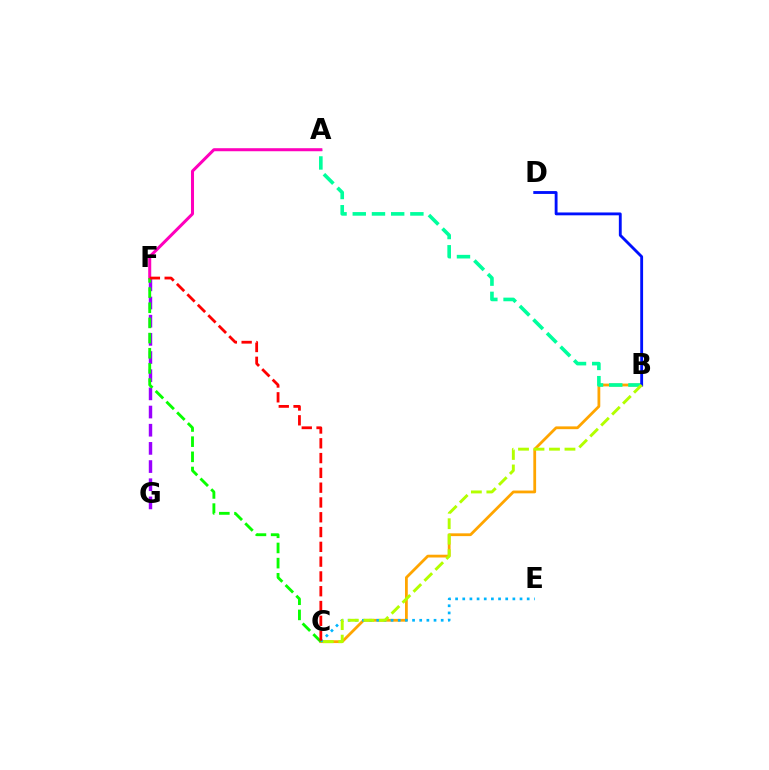{('B', 'C'): [{'color': '#ffa500', 'line_style': 'solid', 'thickness': 2.0}, {'color': '#b3ff00', 'line_style': 'dashed', 'thickness': 2.1}], ('A', 'B'): [{'color': '#00ff9d', 'line_style': 'dashed', 'thickness': 2.61}], ('C', 'E'): [{'color': '#00b5ff', 'line_style': 'dotted', 'thickness': 1.95}], ('F', 'G'): [{'color': '#9b00ff', 'line_style': 'dashed', 'thickness': 2.47}], ('A', 'F'): [{'color': '#ff00bd', 'line_style': 'solid', 'thickness': 2.18}], ('C', 'F'): [{'color': '#08ff00', 'line_style': 'dashed', 'thickness': 2.06}, {'color': '#ff0000', 'line_style': 'dashed', 'thickness': 2.01}], ('B', 'D'): [{'color': '#0010ff', 'line_style': 'solid', 'thickness': 2.05}]}